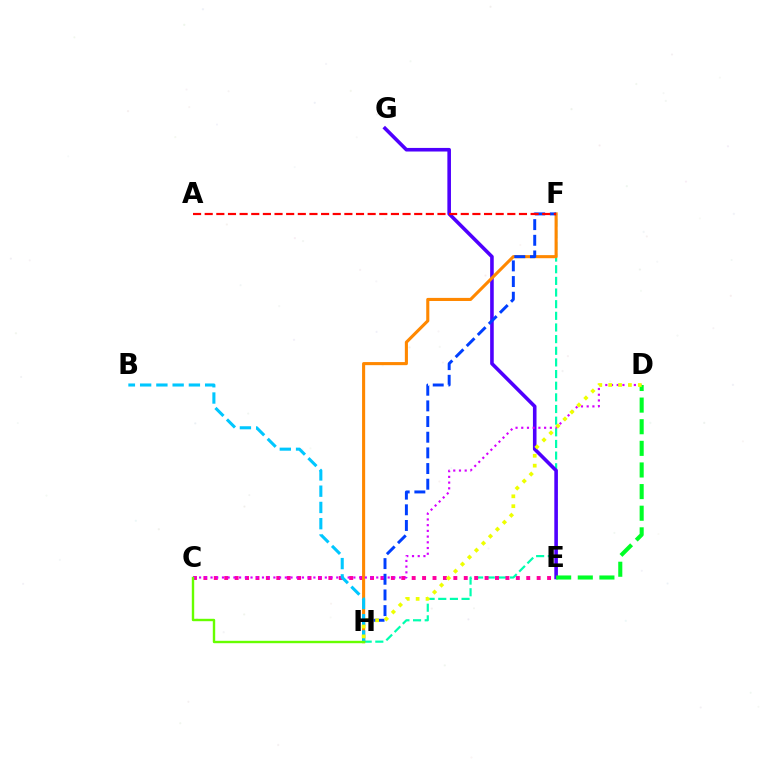{('F', 'H'): [{'color': '#00ffaf', 'line_style': 'dashed', 'thickness': 1.58}, {'color': '#ff8800', 'line_style': 'solid', 'thickness': 2.23}, {'color': '#003fff', 'line_style': 'dashed', 'thickness': 2.13}], ('C', 'E'): [{'color': '#ff00a0', 'line_style': 'dotted', 'thickness': 2.83}], ('E', 'G'): [{'color': '#4f00ff', 'line_style': 'solid', 'thickness': 2.59}], ('A', 'F'): [{'color': '#ff0000', 'line_style': 'dashed', 'thickness': 1.58}], ('C', 'D'): [{'color': '#d600ff', 'line_style': 'dotted', 'thickness': 1.55}], ('B', 'H'): [{'color': '#00c7ff', 'line_style': 'dashed', 'thickness': 2.21}], ('D', 'E'): [{'color': '#00ff27', 'line_style': 'dashed', 'thickness': 2.94}], ('D', 'H'): [{'color': '#eeff00', 'line_style': 'dotted', 'thickness': 2.68}], ('C', 'H'): [{'color': '#66ff00', 'line_style': 'solid', 'thickness': 1.73}]}